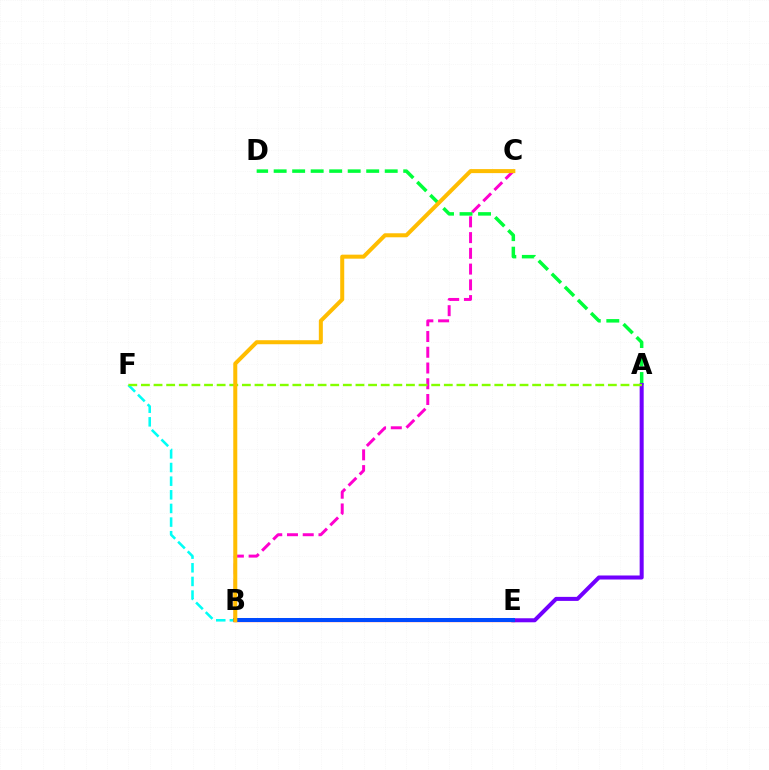{('B', 'C'): [{'color': '#ff00cf', 'line_style': 'dashed', 'thickness': 2.14}, {'color': '#ffbd00', 'line_style': 'solid', 'thickness': 2.89}], ('A', 'D'): [{'color': '#00ff39', 'line_style': 'dashed', 'thickness': 2.51}], ('A', 'E'): [{'color': '#7200ff', 'line_style': 'solid', 'thickness': 2.9}], ('B', 'F'): [{'color': '#00fff6', 'line_style': 'dashed', 'thickness': 1.85}], ('B', 'E'): [{'color': '#ff0000', 'line_style': 'solid', 'thickness': 2.35}, {'color': '#004bff', 'line_style': 'solid', 'thickness': 2.88}], ('A', 'F'): [{'color': '#84ff00', 'line_style': 'dashed', 'thickness': 1.71}]}